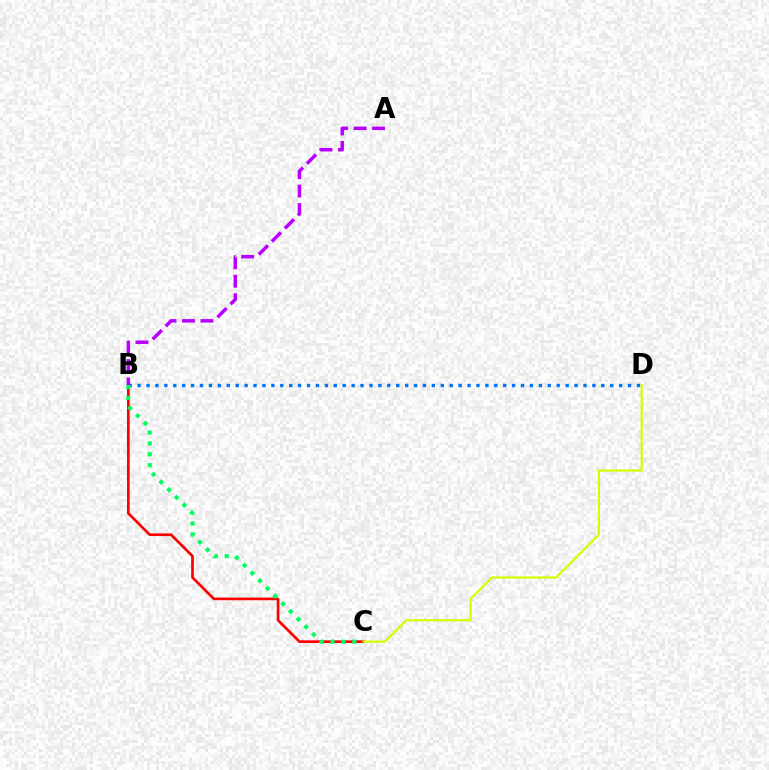{('B', 'C'): [{'color': '#ff0000', 'line_style': 'solid', 'thickness': 1.93}, {'color': '#00ff5c', 'line_style': 'dotted', 'thickness': 2.95}], ('B', 'D'): [{'color': '#0074ff', 'line_style': 'dotted', 'thickness': 2.42}], ('A', 'B'): [{'color': '#b900ff', 'line_style': 'dashed', 'thickness': 2.51}], ('C', 'D'): [{'color': '#d1ff00', 'line_style': 'solid', 'thickness': 1.57}]}